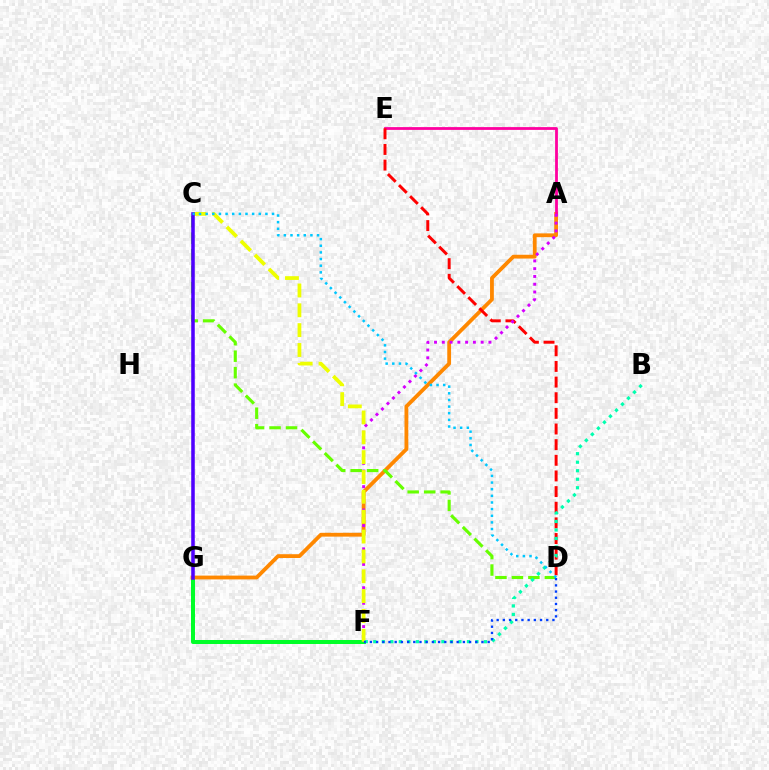{('F', 'G'): [{'color': '#00ff27', 'line_style': 'solid', 'thickness': 2.88}], ('A', 'G'): [{'color': '#ff8800', 'line_style': 'solid', 'thickness': 2.74}], ('A', 'E'): [{'color': '#ff00a0', 'line_style': 'solid', 'thickness': 2.01}], ('D', 'E'): [{'color': '#ff0000', 'line_style': 'dashed', 'thickness': 2.13}], ('A', 'F'): [{'color': '#d600ff', 'line_style': 'dotted', 'thickness': 2.11}], ('C', 'F'): [{'color': '#eeff00', 'line_style': 'dashed', 'thickness': 2.7}], ('C', 'D'): [{'color': '#66ff00', 'line_style': 'dashed', 'thickness': 2.24}, {'color': '#00c7ff', 'line_style': 'dotted', 'thickness': 1.8}], ('B', 'F'): [{'color': '#00ffaf', 'line_style': 'dotted', 'thickness': 2.31}], ('C', 'G'): [{'color': '#4f00ff', 'line_style': 'solid', 'thickness': 2.55}], ('D', 'F'): [{'color': '#003fff', 'line_style': 'dotted', 'thickness': 1.68}]}